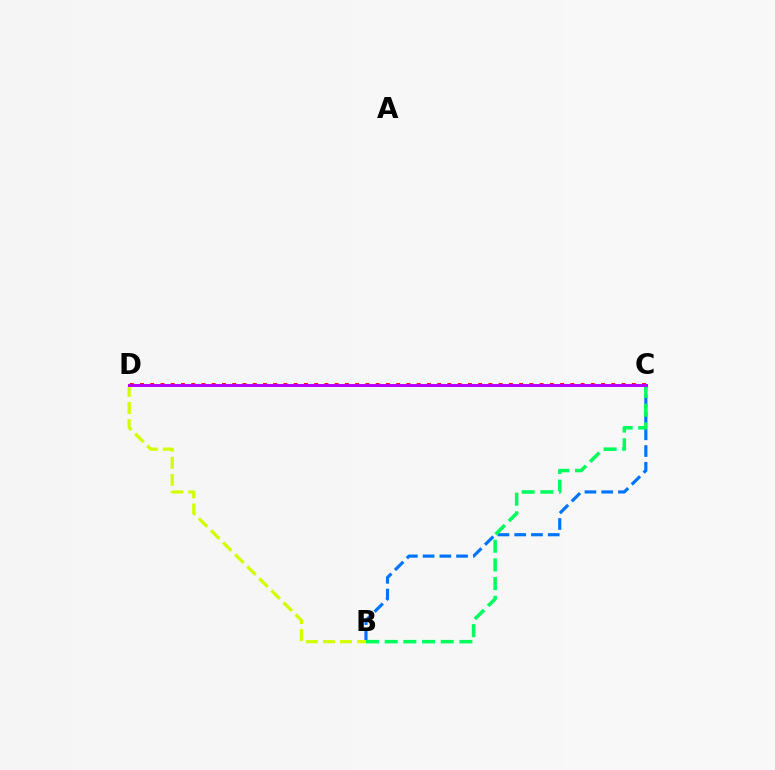{('C', 'D'): [{'color': '#ff0000', 'line_style': 'dotted', 'thickness': 2.78}, {'color': '#b900ff', 'line_style': 'solid', 'thickness': 2.14}], ('B', 'C'): [{'color': '#0074ff', 'line_style': 'dashed', 'thickness': 2.27}, {'color': '#00ff5c', 'line_style': 'dashed', 'thickness': 2.54}], ('B', 'D'): [{'color': '#d1ff00', 'line_style': 'dashed', 'thickness': 2.32}]}